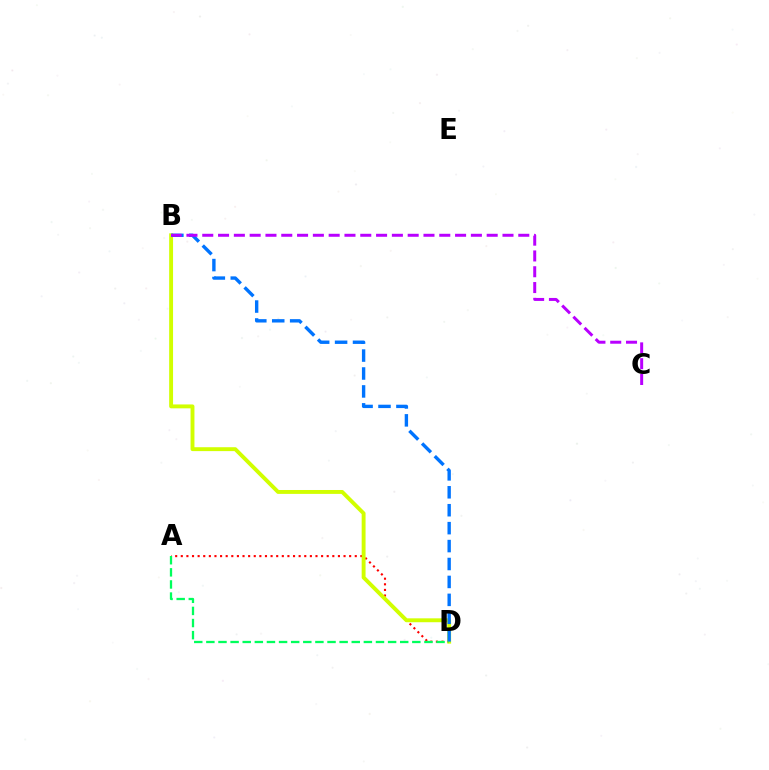{('A', 'D'): [{'color': '#ff0000', 'line_style': 'dotted', 'thickness': 1.52}, {'color': '#00ff5c', 'line_style': 'dashed', 'thickness': 1.65}], ('B', 'D'): [{'color': '#d1ff00', 'line_style': 'solid', 'thickness': 2.81}, {'color': '#0074ff', 'line_style': 'dashed', 'thickness': 2.44}], ('B', 'C'): [{'color': '#b900ff', 'line_style': 'dashed', 'thickness': 2.15}]}